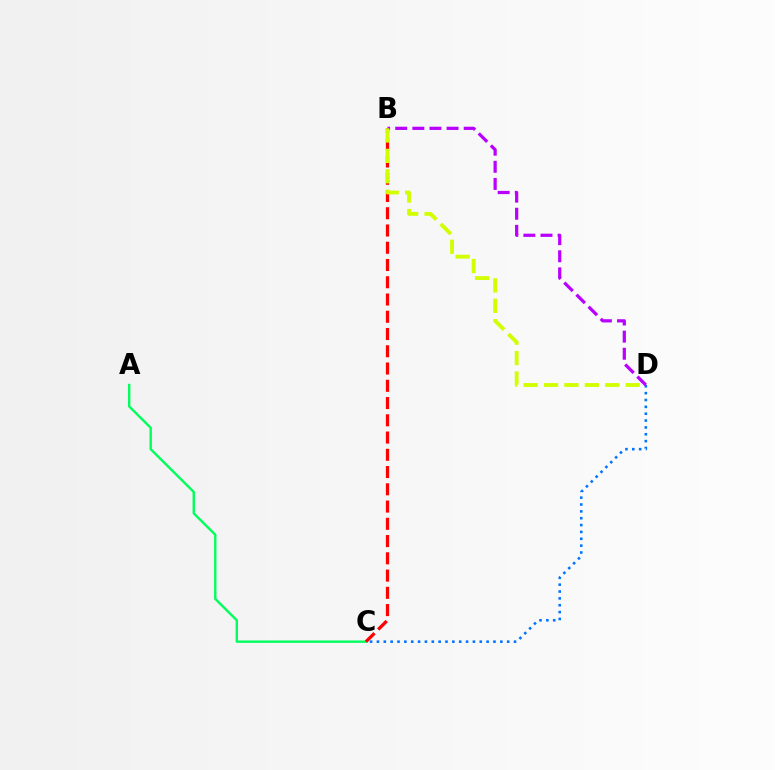{('A', 'C'): [{'color': '#00ff5c', 'line_style': 'solid', 'thickness': 1.72}], ('C', 'D'): [{'color': '#0074ff', 'line_style': 'dotted', 'thickness': 1.86}], ('B', 'C'): [{'color': '#ff0000', 'line_style': 'dashed', 'thickness': 2.34}], ('B', 'D'): [{'color': '#b900ff', 'line_style': 'dashed', 'thickness': 2.33}, {'color': '#d1ff00', 'line_style': 'dashed', 'thickness': 2.77}]}